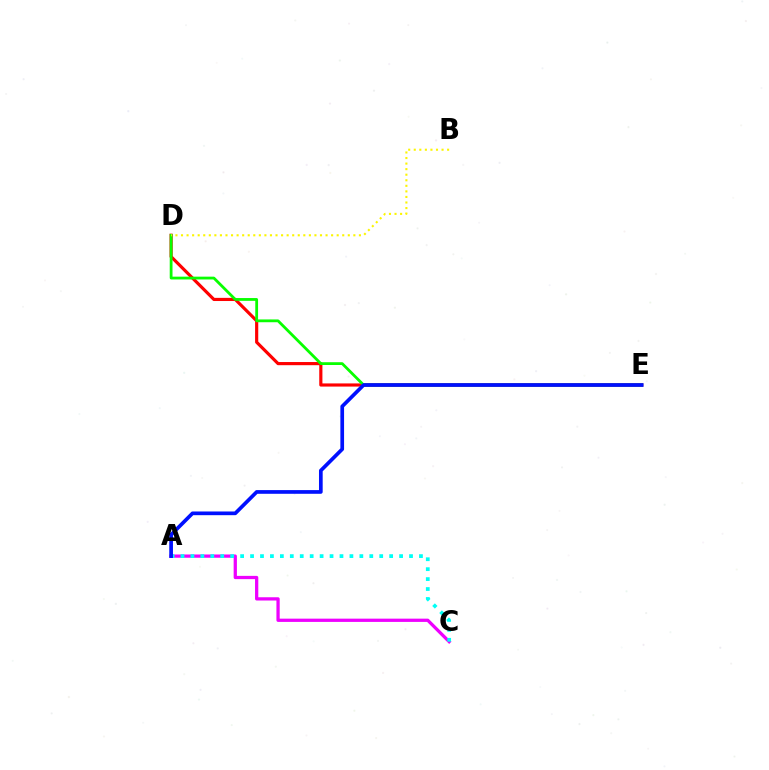{('D', 'E'): [{'color': '#ff0000', 'line_style': 'solid', 'thickness': 2.27}, {'color': '#08ff00', 'line_style': 'solid', 'thickness': 2.01}], ('A', 'C'): [{'color': '#ee00ff', 'line_style': 'solid', 'thickness': 2.35}, {'color': '#00fff6', 'line_style': 'dotted', 'thickness': 2.7}], ('A', 'E'): [{'color': '#0010ff', 'line_style': 'solid', 'thickness': 2.66}], ('B', 'D'): [{'color': '#fcf500', 'line_style': 'dotted', 'thickness': 1.51}]}